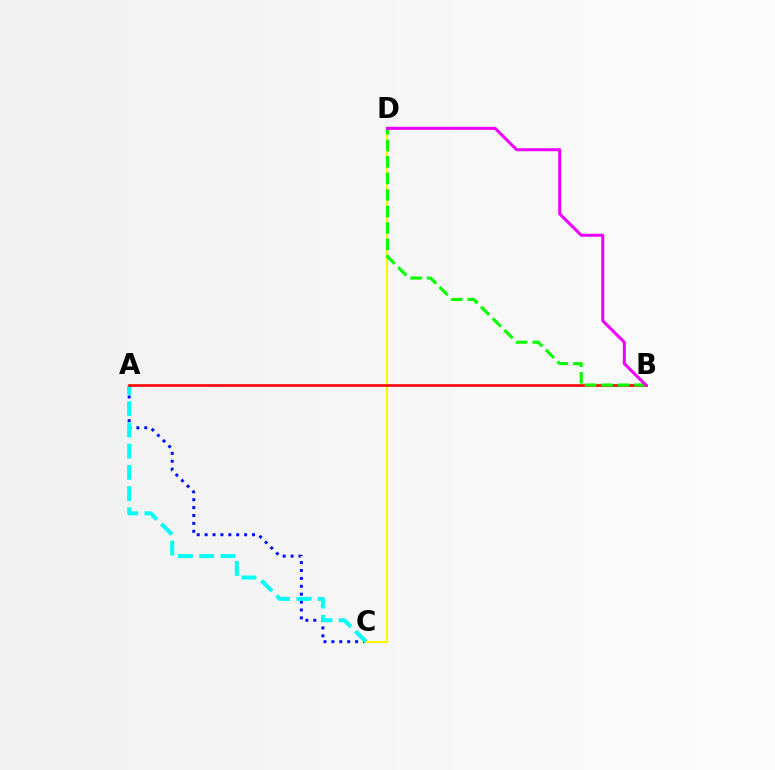{('A', 'C'): [{'color': '#0010ff', 'line_style': 'dotted', 'thickness': 2.15}, {'color': '#00fff6', 'line_style': 'dashed', 'thickness': 2.88}], ('C', 'D'): [{'color': '#fcf500', 'line_style': 'solid', 'thickness': 1.53}], ('A', 'B'): [{'color': '#ff0000', 'line_style': 'solid', 'thickness': 1.88}], ('B', 'D'): [{'color': '#08ff00', 'line_style': 'dashed', 'thickness': 2.24}, {'color': '#ee00ff', 'line_style': 'solid', 'thickness': 2.18}]}